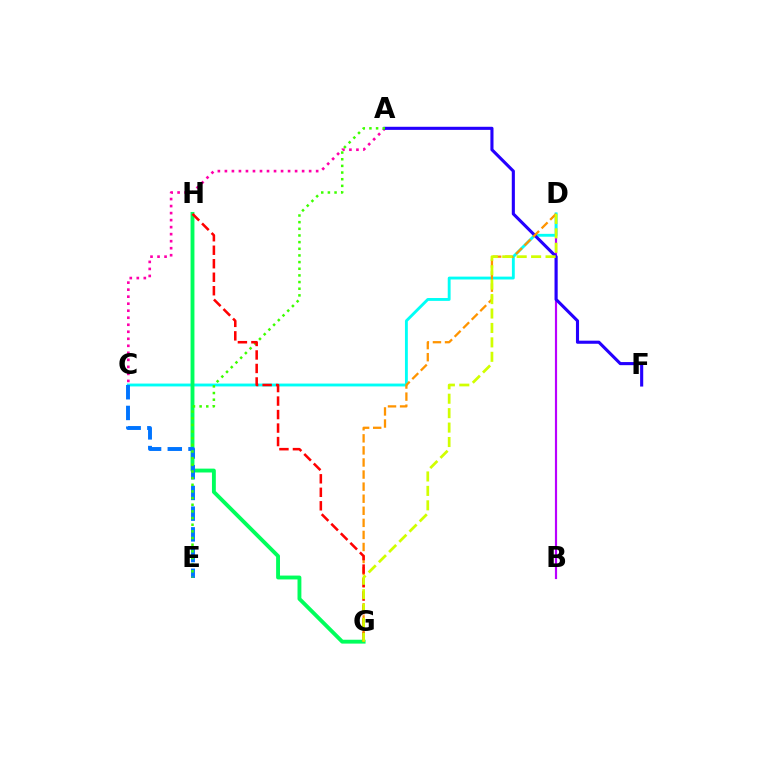{('B', 'D'): [{'color': '#b900ff', 'line_style': 'solid', 'thickness': 1.56}], ('C', 'D'): [{'color': '#00fff6', 'line_style': 'solid', 'thickness': 2.06}], ('A', 'C'): [{'color': '#ff00ac', 'line_style': 'dotted', 'thickness': 1.91}], ('G', 'H'): [{'color': '#00ff5c', 'line_style': 'solid', 'thickness': 2.78}, {'color': '#ff0000', 'line_style': 'dashed', 'thickness': 1.83}], ('C', 'E'): [{'color': '#0074ff', 'line_style': 'dashed', 'thickness': 2.81}], ('A', 'F'): [{'color': '#2500ff', 'line_style': 'solid', 'thickness': 2.23}], ('D', 'G'): [{'color': '#ff9400', 'line_style': 'dashed', 'thickness': 1.64}, {'color': '#d1ff00', 'line_style': 'dashed', 'thickness': 1.96}], ('A', 'E'): [{'color': '#3dff00', 'line_style': 'dotted', 'thickness': 1.81}]}